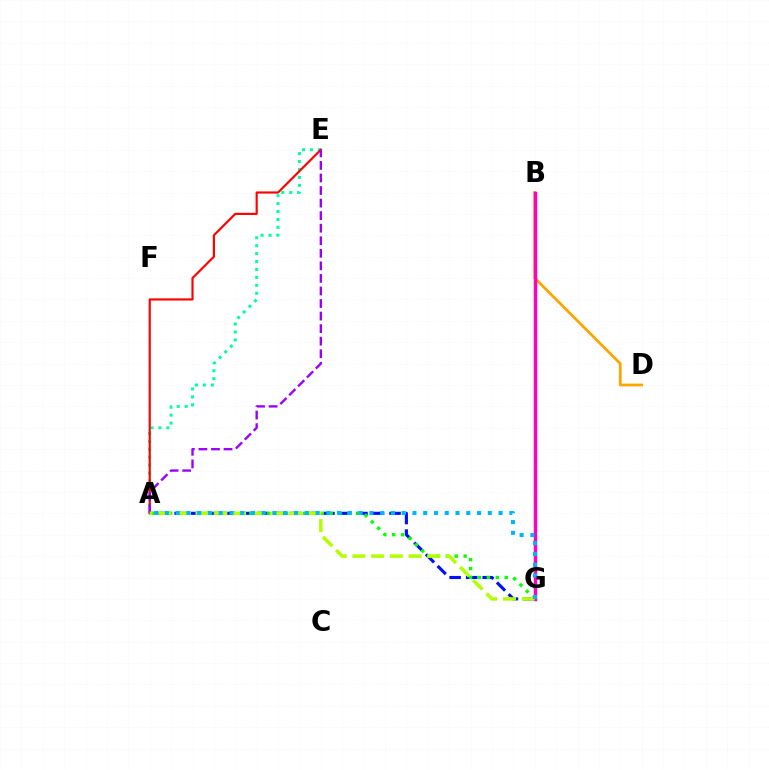{('A', 'G'): [{'color': '#0010ff', 'line_style': 'dashed', 'thickness': 2.25}, {'color': '#08ff00', 'line_style': 'dotted', 'thickness': 2.42}, {'color': '#b3ff00', 'line_style': 'dashed', 'thickness': 2.54}, {'color': '#00b5ff', 'line_style': 'dotted', 'thickness': 2.92}], ('B', 'D'): [{'color': '#ffa500', 'line_style': 'solid', 'thickness': 2.0}], ('B', 'G'): [{'color': '#ff00bd', 'line_style': 'solid', 'thickness': 2.49}], ('A', 'E'): [{'color': '#00ff9d', 'line_style': 'dotted', 'thickness': 2.15}, {'color': '#ff0000', 'line_style': 'solid', 'thickness': 1.55}, {'color': '#9b00ff', 'line_style': 'dashed', 'thickness': 1.71}]}